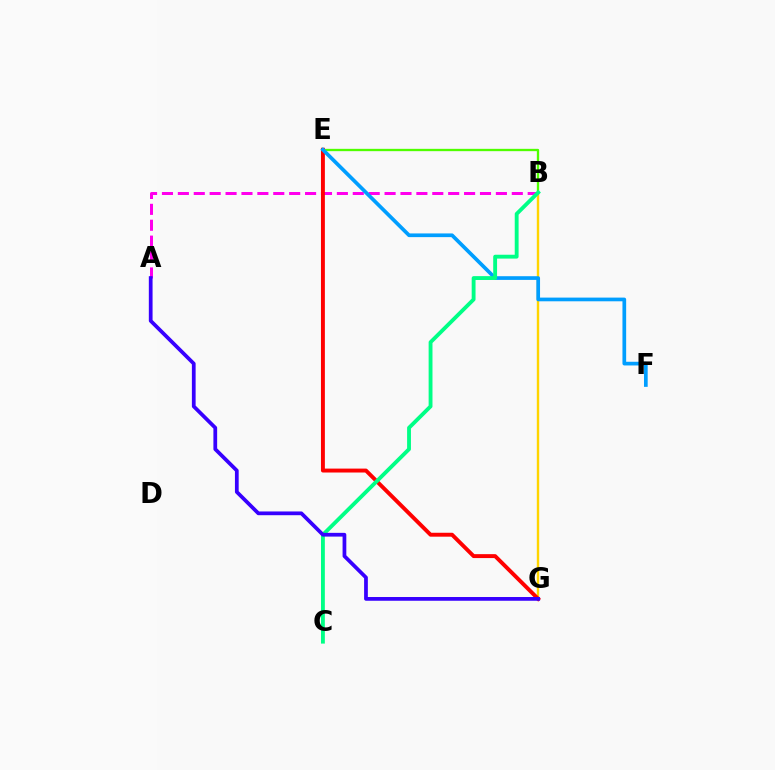{('B', 'G'): [{'color': '#ffd500', 'line_style': 'solid', 'thickness': 1.73}], ('A', 'B'): [{'color': '#ff00ed', 'line_style': 'dashed', 'thickness': 2.16}], ('B', 'E'): [{'color': '#4fff00', 'line_style': 'solid', 'thickness': 1.67}], ('E', 'G'): [{'color': '#ff0000', 'line_style': 'solid', 'thickness': 2.82}], ('E', 'F'): [{'color': '#009eff', 'line_style': 'solid', 'thickness': 2.66}], ('B', 'C'): [{'color': '#00ff86', 'line_style': 'solid', 'thickness': 2.77}], ('A', 'G'): [{'color': '#3700ff', 'line_style': 'solid', 'thickness': 2.7}]}